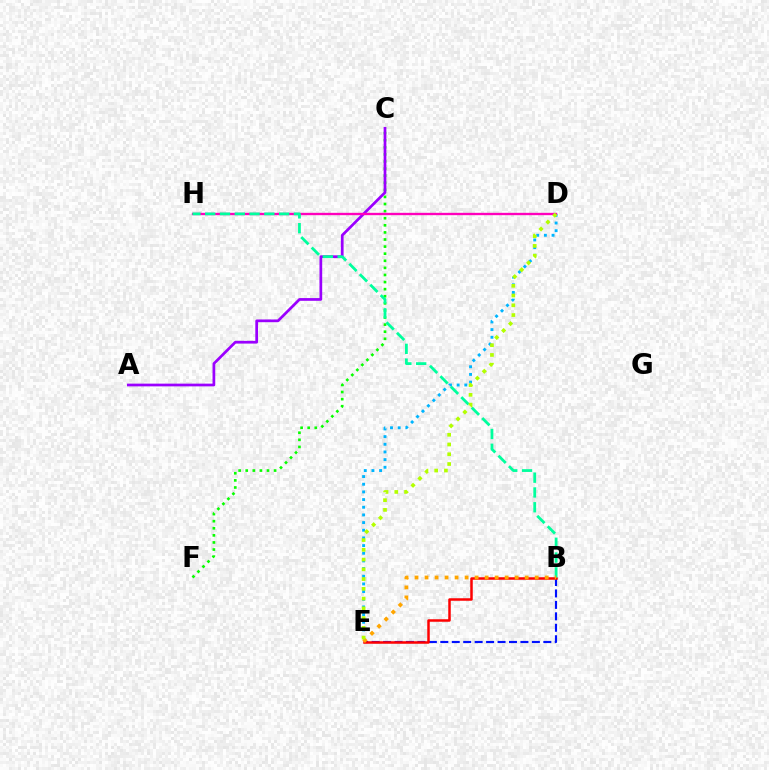{('B', 'E'): [{'color': '#0010ff', 'line_style': 'dashed', 'thickness': 1.56}, {'color': '#ff0000', 'line_style': 'solid', 'thickness': 1.8}, {'color': '#ffa500', 'line_style': 'dotted', 'thickness': 2.72}], ('D', 'E'): [{'color': '#00b5ff', 'line_style': 'dotted', 'thickness': 2.08}, {'color': '#b3ff00', 'line_style': 'dotted', 'thickness': 2.65}], ('C', 'F'): [{'color': '#08ff00', 'line_style': 'dotted', 'thickness': 1.93}], ('A', 'C'): [{'color': '#9b00ff', 'line_style': 'solid', 'thickness': 1.96}], ('D', 'H'): [{'color': '#ff00bd', 'line_style': 'solid', 'thickness': 1.69}], ('B', 'H'): [{'color': '#00ff9d', 'line_style': 'dashed', 'thickness': 2.01}]}